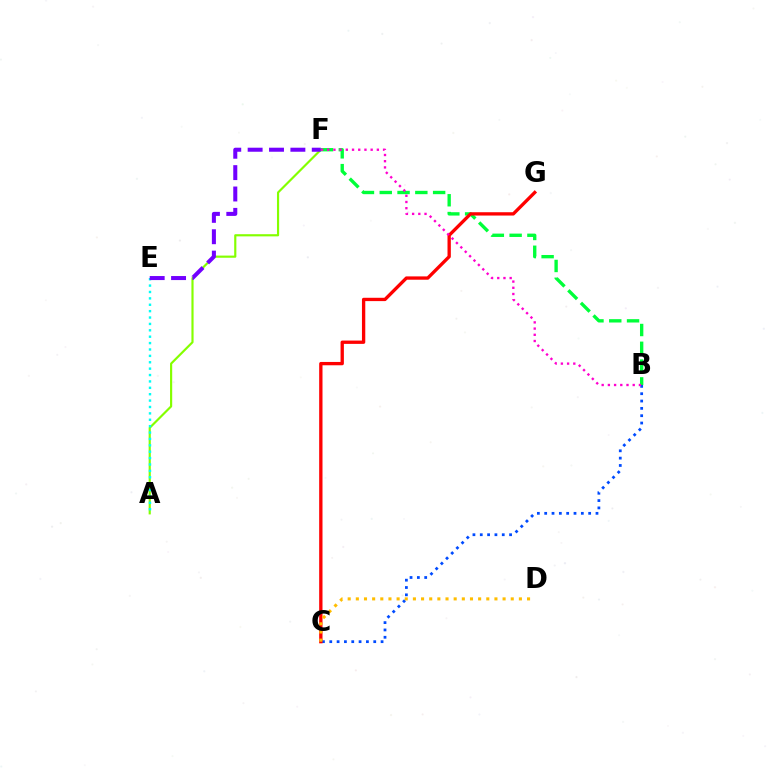{('B', 'C'): [{'color': '#004bff', 'line_style': 'dotted', 'thickness': 1.99}], ('A', 'F'): [{'color': '#84ff00', 'line_style': 'solid', 'thickness': 1.56}], ('B', 'F'): [{'color': '#00ff39', 'line_style': 'dashed', 'thickness': 2.42}, {'color': '#ff00cf', 'line_style': 'dotted', 'thickness': 1.69}], ('C', 'G'): [{'color': '#ff0000', 'line_style': 'solid', 'thickness': 2.39}], ('A', 'E'): [{'color': '#00fff6', 'line_style': 'dotted', 'thickness': 1.74}], ('E', 'F'): [{'color': '#7200ff', 'line_style': 'dashed', 'thickness': 2.9}], ('C', 'D'): [{'color': '#ffbd00', 'line_style': 'dotted', 'thickness': 2.22}]}